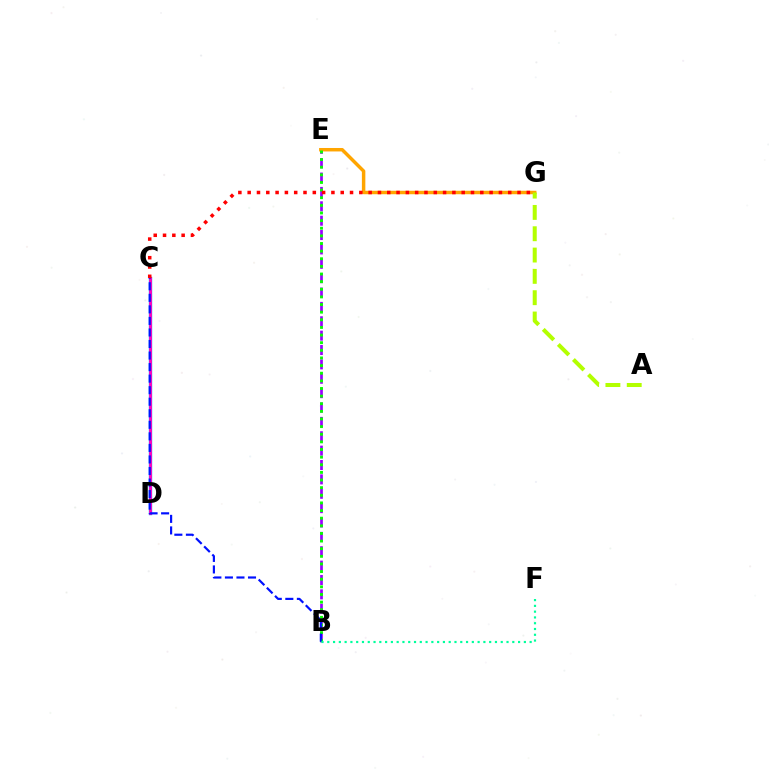{('B', 'E'): [{'color': '#9b00ff', 'line_style': 'dashed', 'thickness': 1.95}, {'color': '#08ff00', 'line_style': 'dotted', 'thickness': 2.07}], ('C', 'D'): [{'color': '#00b5ff', 'line_style': 'solid', 'thickness': 2.45}, {'color': '#ff00bd', 'line_style': 'solid', 'thickness': 2.04}], ('E', 'G'): [{'color': '#ffa500', 'line_style': 'solid', 'thickness': 2.49}], ('A', 'G'): [{'color': '#b3ff00', 'line_style': 'dashed', 'thickness': 2.9}], ('B', 'C'): [{'color': '#0010ff', 'line_style': 'dashed', 'thickness': 1.57}], ('B', 'F'): [{'color': '#00ff9d', 'line_style': 'dotted', 'thickness': 1.57}], ('C', 'G'): [{'color': '#ff0000', 'line_style': 'dotted', 'thickness': 2.53}]}